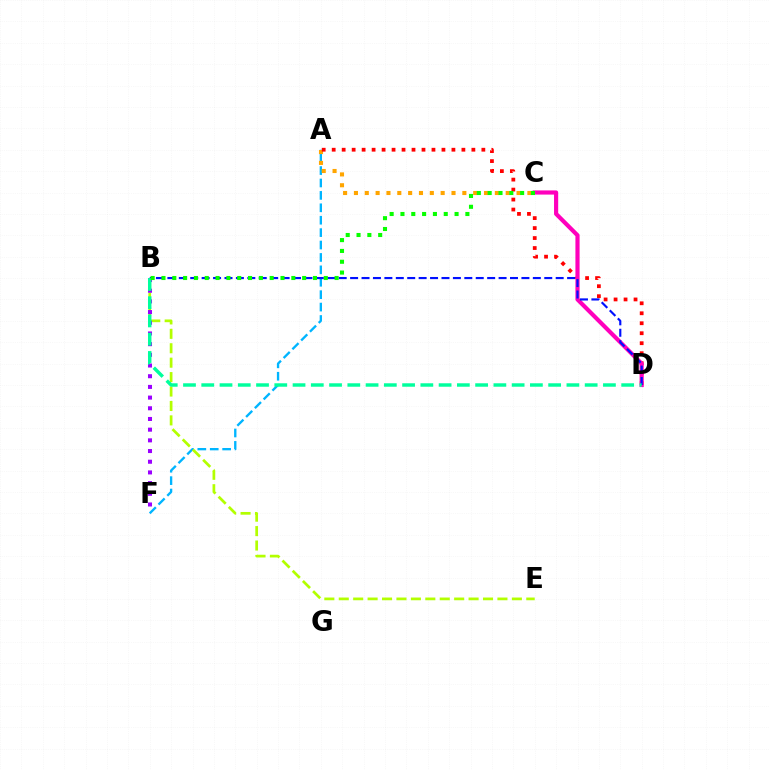{('A', 'F'): [{'color': '#00b5ff', 'line_style': 'dashed', 'thickness': 1.69}], ('A', 'C'): [{'color': '#ffa500', 'line_style': 'dotted', 'thickness': 2.95}], ('B', 'E'): [{'color': '#b3ff00', 'line_style': 'dashed', 'thickness': 1.96}], ('A', 'D'): [{'color': '#ff0000', 'line_style': 'dotted', 'thickness': 2.71}], ('C', 'D'): [{'color': '#ff00bd', 'line_style': 'solid', 'thickness': 3.0}], ('B', 'D'): [{'color': '#0010ff', 'line_style': 'dashed', 'thickness': 1.55}, {'color': '#00ff9d', 'line_style': 'dashed', 'thickness': 2.48}], ('B', 'F'): [{'color': '#9b00ff', 'line_style': 'dotted', 'thickness': 2.9}], ('B', 'C'): [{'color': '#08ff00', 'line_style': 'dotted', 'thickness': 2.94}]}